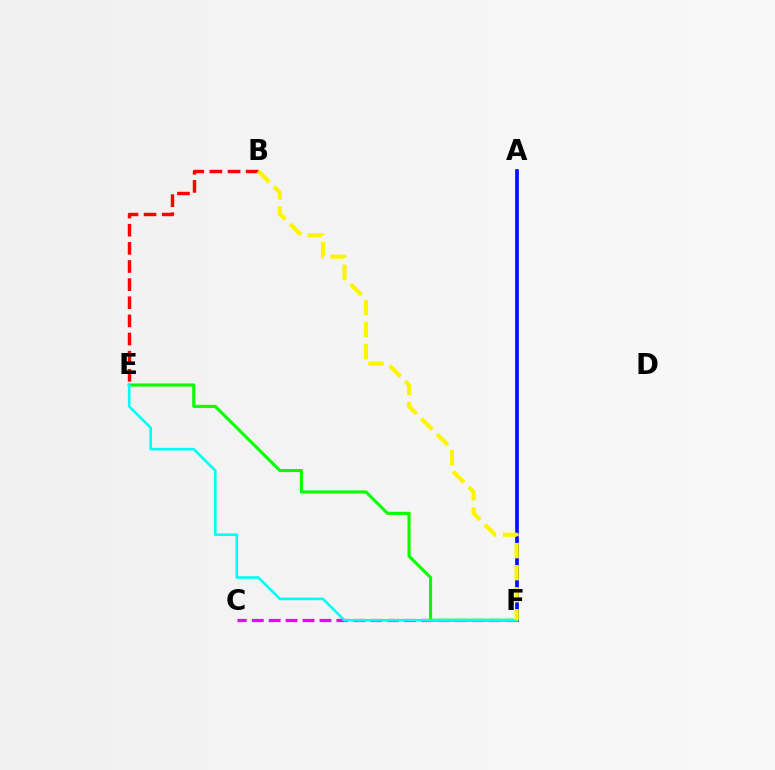{('C', 'F'): [{'color': '#ee00ff', 'line_style': 'dashed', 'thickness': 2.3}], ('B', 'E'): [{'color': '#ff0000', 'line_style': 'dashed', 'thickness': 2.46}], ('A', 'F'): [{'color': '#0010ff', 'line_style': 'solid', 'thickness': 2.66}], ('E', 'F'): [{'color': '#08ff00', 'line_style': 'solid', 'thickness': 2.24}, {'color': '#00fff6', 'line_style': 'solid', 'thickness': 1.89}], ('B', 'F'): [{'color': '#fcf500', 'line_style': 'dashed', 'thickness': 3.0}]}